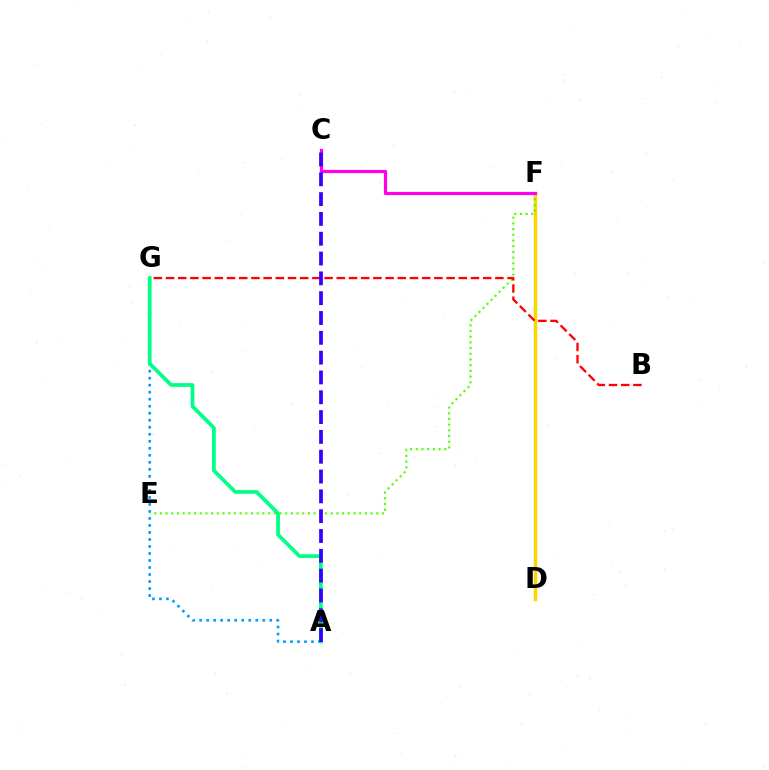{('A', 'G'): [{'color': '#009eff', 'line_style': 'dotted', 'thickness': 1.91}, {'color': '#00ff86', 'line_style': 'solid', 'thickness': 2.68}], ('D', 'F'): [{'color': '#ffd500', 'line_style': 'solid', 'thickness': 2.48}], ('E', 'F'): [{'color': '#4fff00', 'line_style': 'dotted', 'thickness': 1.55}], ('B', 'G'): [{'color': '#ff0000', 'line_style': 'dashed', 'thickness': 1.66}], ('C', 'F'): [{'color': '#ff00ed', 'line_style': 'solid', 'thickness': 2.29}], ('A', 'C'): [{'color': '#3700ff', 'line_style': 'dashed', 'thickness': 2.69}]}